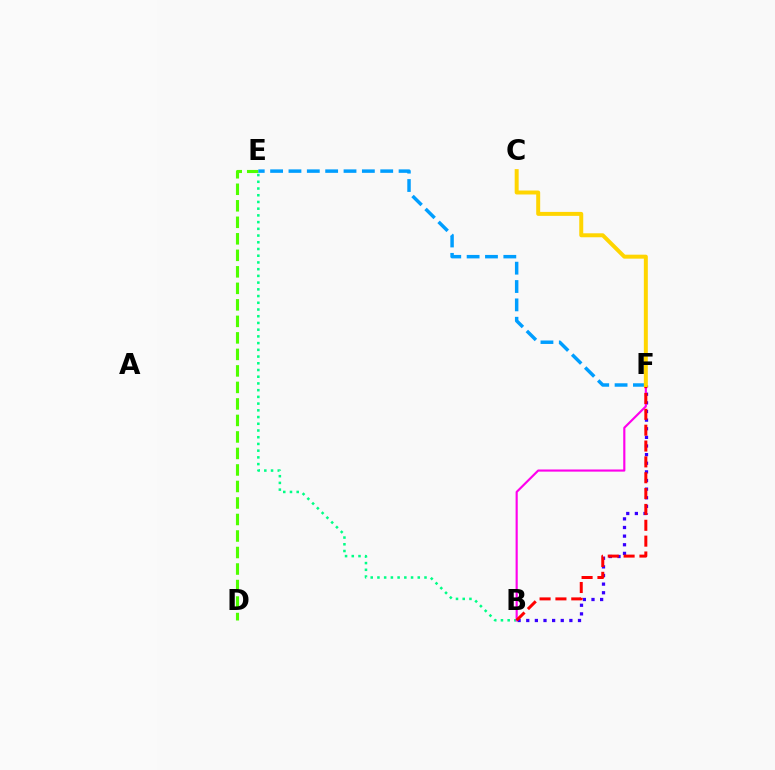{('D', 'E'): [{'color': '#4fff00', 'line_style': 'dashed', 'thickness': 2.24}], ('B', 'F'): [{'color': '#3700ff', 'line_style': 'dotted', 'thickness': 2.34}, {'color': '#ff00ed', 'line_style': 'solid', 'thickness': 1.55}, {'color': '#ff0000', 'line_style': 'dashed', 'thickness': 2.15}], ('B', 'E'): [{'color': '#00ff86', 'line_style': 'dotted', 'thickness': 1.83}], ('E', 'F'): [{'color': '#009eff', 'line_style': 'dashed', 'thickness': 2.49}], ('C', 'F'): [{'color': '#ffd500', 'line_style': 'solid', 'thickness': 2.86}]}